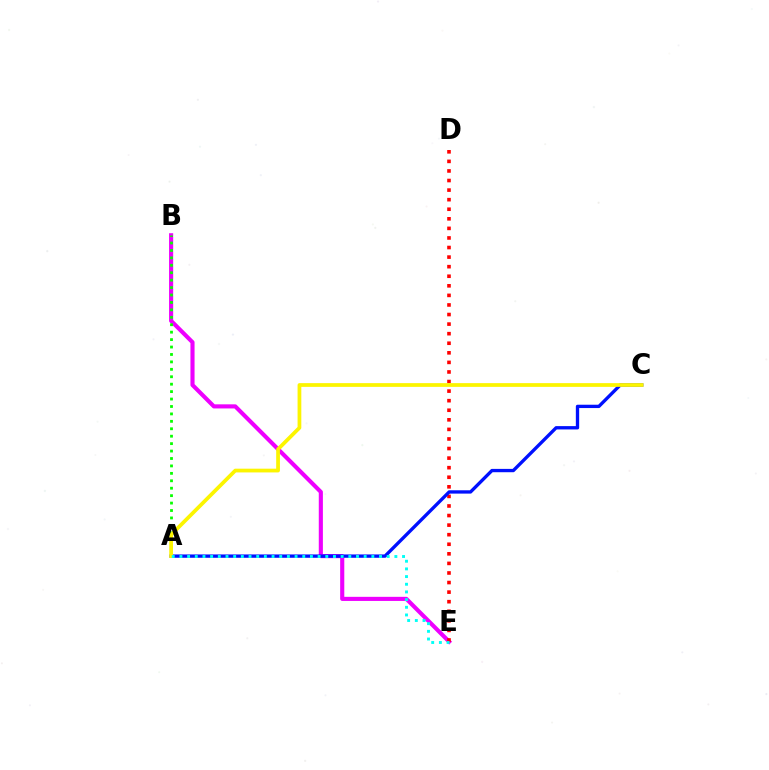{('B', 'E'): [{'color': '#ee00ff', 'line_style': 'solid', 'thickness': 2.96}], ('D', 'E'): [{'color': '#ff0000', 'line_style': 'dotted', 'thickness': 2.6}], ('A', 'B'): [{'color': '#08ff00', 'line_style': 'dotted', 'thickness': 2.02}], ('A', 'C'): [{'color': '#0010ff', 'line_style': 'solid', 'thickness': 2.4}, {'color': '#fcf500', 'line_style': 'solid', 'thickness': 2.69}], ('A', 'E'): [{'color': '#00fff6', 'line_style': 'dotted', 'thickness': 2.09}]}